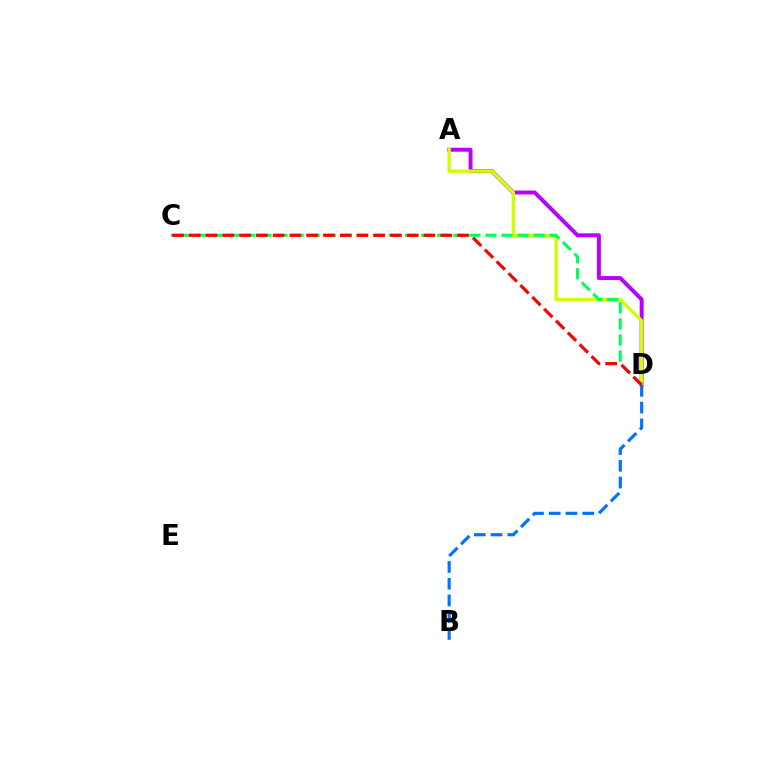{('A', 'D'): [{'color': '#b900ff', 'line_style': 'solid', 'thickness': 2.85}, {'color': '#d1ff00', 'line_style': 'solid', 'thickness': 2.47}], ('C', 'D'): [{'color': '#00ff5c', 'line_style': 'dashed', 'thickness': 2.18}, {'color': '#ff0000', 'line_style': 'dashed', 'thickness': 2.28}], ('B', 'D'): [{'color': '#0074ff', 'line_style': 'dashed', 'thickness': 2.28}]}